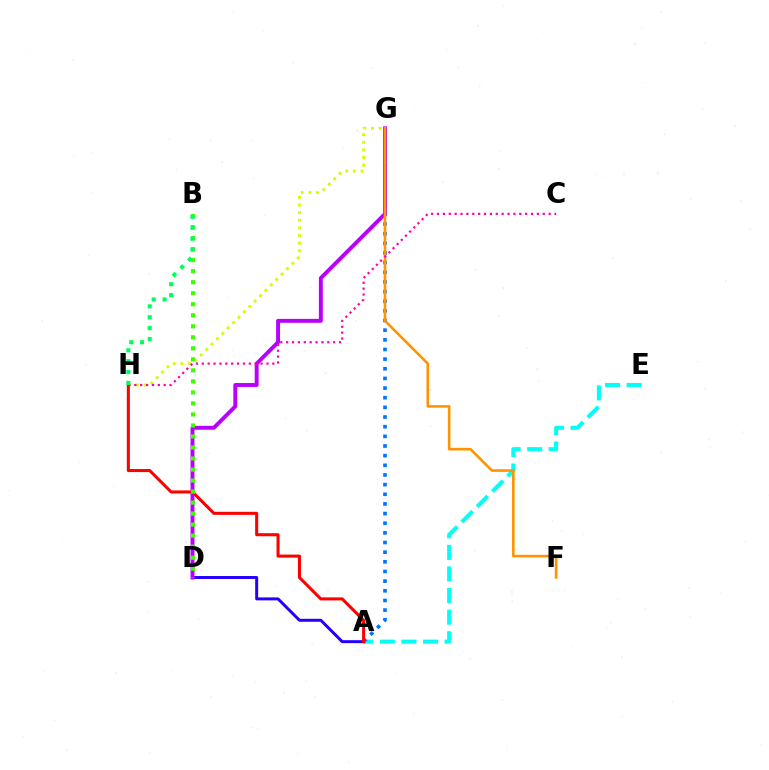{('A', 'E'): [{'color': '#00fff6', 'line_style': 'dashed', 'thickness': 2.93}], ('A', 'D'): [{'color': '#2500ff', 'line_style': 'solid', 'thickness': 2.14}], ('G', 'H'): [{'color': '#d1ff00', 'line_style': 'dotted', 'thickness': 2.07}], ('A', 'G'): [{'color': '#0074ff', 'line_style': 'dotted', 'thickness': 2.62}], ('D', 'G'): [{'color': '#b900ff', 'line_style': 'solid', 'thickness': 2.82}], ('F', 'G'): [{'color': '#ff9400', 'line_style': 'solid', 'thickness': 1.88}], ('A', 'H'): [{'color': '#ff0000', 'line_style': 'solid', 'thickness': 2.2}], ('C', 'H'): [{'color': '#ff00ac', 'line_style': 'dotted', 'thickness': 1.6}], ('B', 'D'): [{'color': '#3dff00', 'line_style': 'dotted', 'thickness': 2.99}], ('B', 'H'): [{'color': '#00ff5c', 'line_style': 'dotted', 'thickness': 2.96}]}